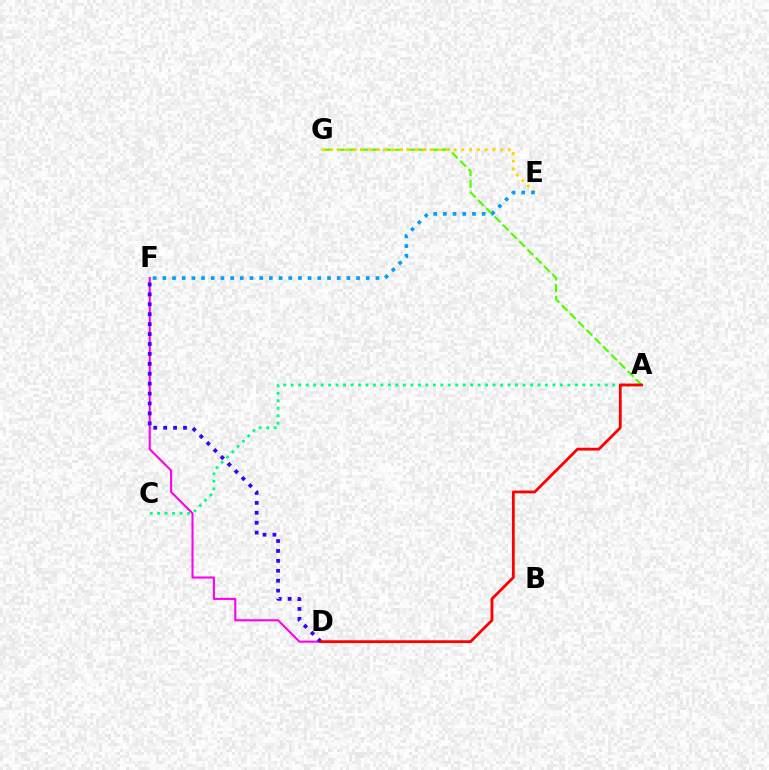{('D', 'F'): [{'color': '#ff00ed', 'line_style': 'solid', 'thickness': 1.51}, {'color': '#3700ff', 'line_style': 'dotted', 'thickness': 2.7}], ('A', 'G'): [{'color': '#4fff00', 'line_style': 'dashed', 'thickness': 1.58}], ('E', 'G'): [{'color': '#ffd500', 'line_style': 'dotted', 'thickness': 2.1}], ('A', 'C'): [{'color': '#00ff86', 'line_style': 'dotted', 'thickness': 2.03}], ('A', 'D'): [{'color': '#ff0000', 'line_style': 'solid', 'thickness': 2.02}], ('E', 'F'): [{'color': '#009eff', 'line_style': 'dotted', 'thickness': 2.63}]}